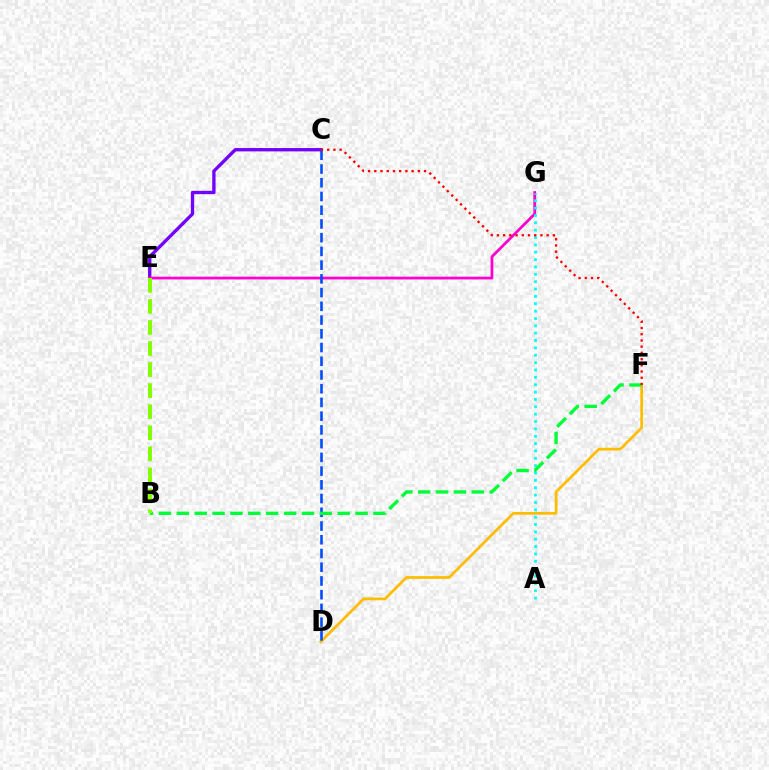{('D', 'F'): [{'color': '#ffbd00', 'line_style': 'solid', 'thickness': 1.99}], ('C', 'E'): [{'color': '#7200ff', 'line_style': 'solid', 'thickness': 2.4}], ('E', 'G'): [{'color': '#ff00cf', 'line_style': 'solid', 'thickness': 1.98}], ('A', 'G'): [{'color': '#00fff6', 'line_style': 'dotted', 'thickness': 2.0}], ('C', 'D'): [{'color': '#004bff', 'line_style': 'dashed', 'thickness': 1.87}], ('B', 'F'): [{'color': '#00ff39', 'line_style': 'dashed', 'thickness': 2.43}], ('C', 'F'): [{'color': '#ff0000', 'line_style': 'dotted', 'thickness': 1.69}], ('B', 'E'): [{'color': '#84ff00', 'line_style': 'dashed', 'thickness': 2.86}]}